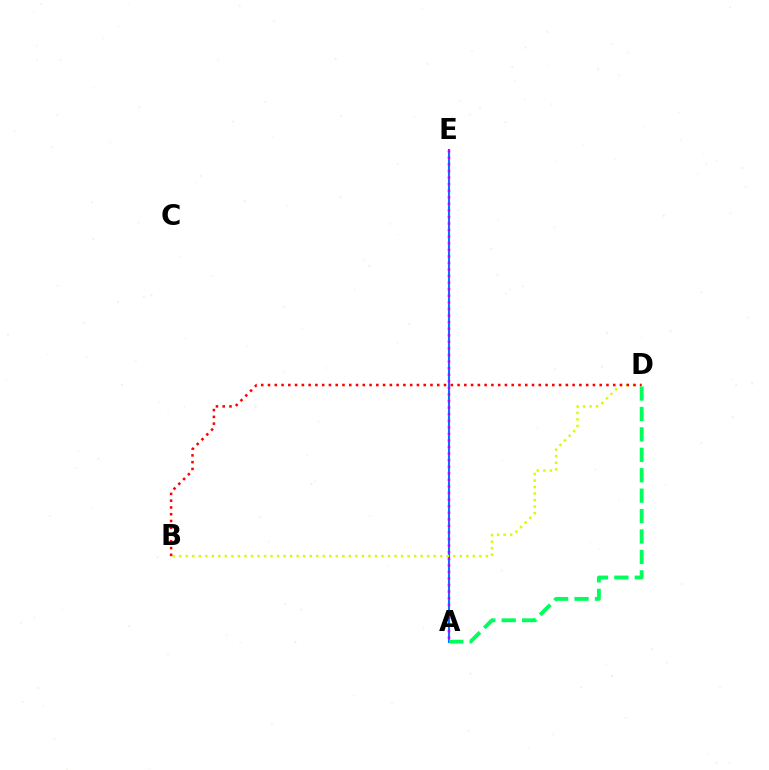{('A', 'E'): [{'color': '#0074ff', 'line_style': 'solid', 'thickness': 1.51}, {'color': '#b900ff', 'line_style': 'dotted', 'thickness': 1.79}], ('A', 'D'): [{'color': '#00ff5c', 'line_style': 'dashed', 'thickness': 2.77}], ('B', 'D'): [{'color': '#d1ff00', 'line_style': 'dotted', 'thickness': 1.77}, {'color': '#ff0000', 'line_style': 'dotted', 'thickness': 1.84}]}